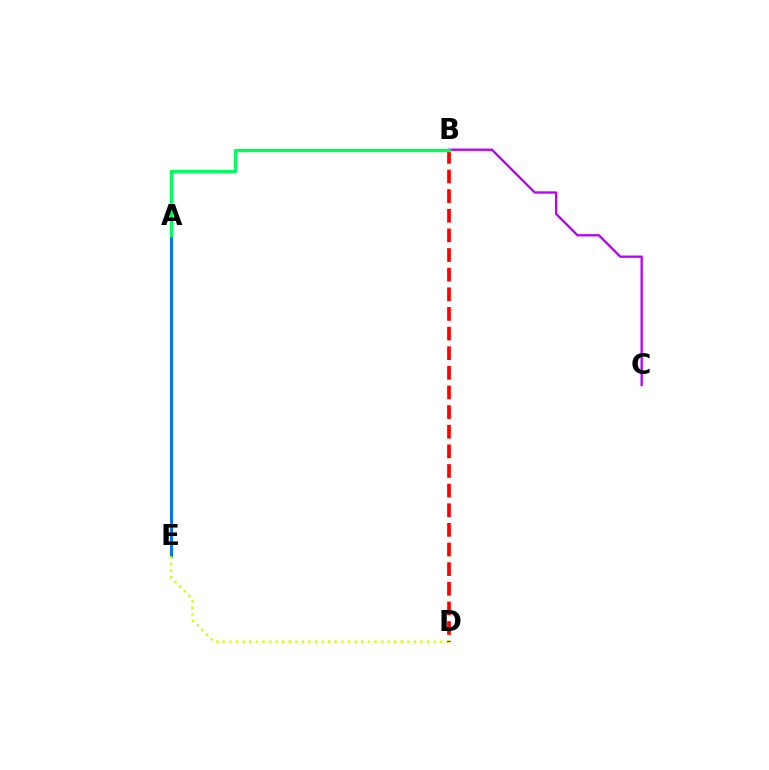{('A', 'E'): [{'color': '#0074ff', 'line_style': 'solid', 'thickness': 2.18}], ('D', 'E'): [{'color': '#d1ff00', 'line_style': 'dotted', 'thickness': 1.79}], ('B', 'D'): [{'color': '#ff0000', 'line_style': 'dashed', 'thickness': 2.67}], ('B', 'C'): [{'color': '#b900ff', 'line_style': 'solid', 'thickness': 1.68}], ('A', 'B'): [{'color': '#00ff5c', 'line_style': 'solid', 'thickness': 2.41}]}